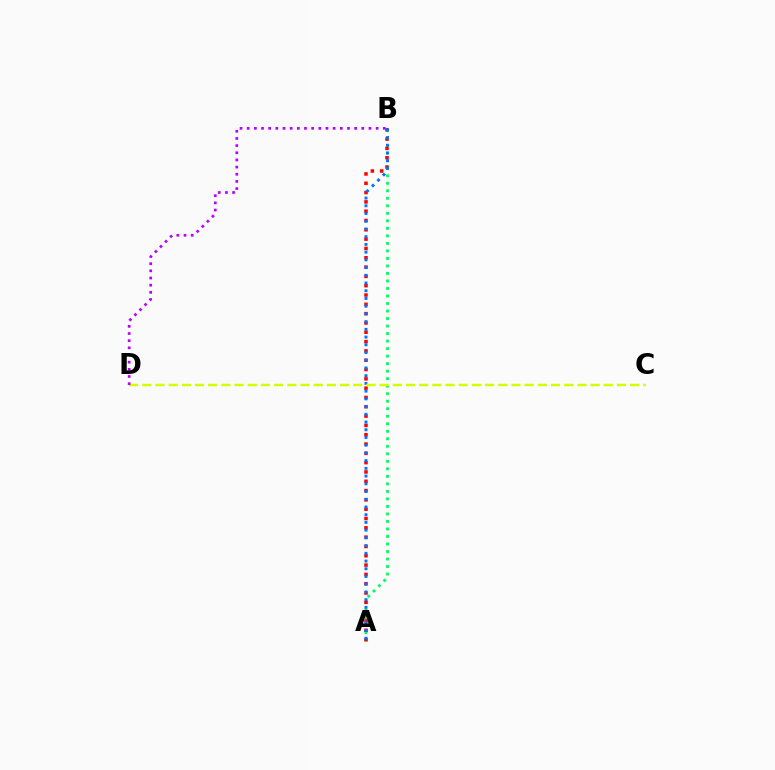{('A', 'B'): [{'color': '#00ff5c', 'line_style': 'dotted', 'thickness': 2.04}, {'color': '#ff0000', 'line_style': 'dotted', 'thickness': 2.53}, {'color': '#0074ff', 'line_style': 'dotted', 'thickness': 2.1}], ('C', 'D'): [{'color': '#d1ff00', 'line_style': 'dashed', 'thickness': 1.79}], ('B', 'D'): [{'color': '#b900ff', 'line_style': 'dotted', 'thickness': 1.95}]}